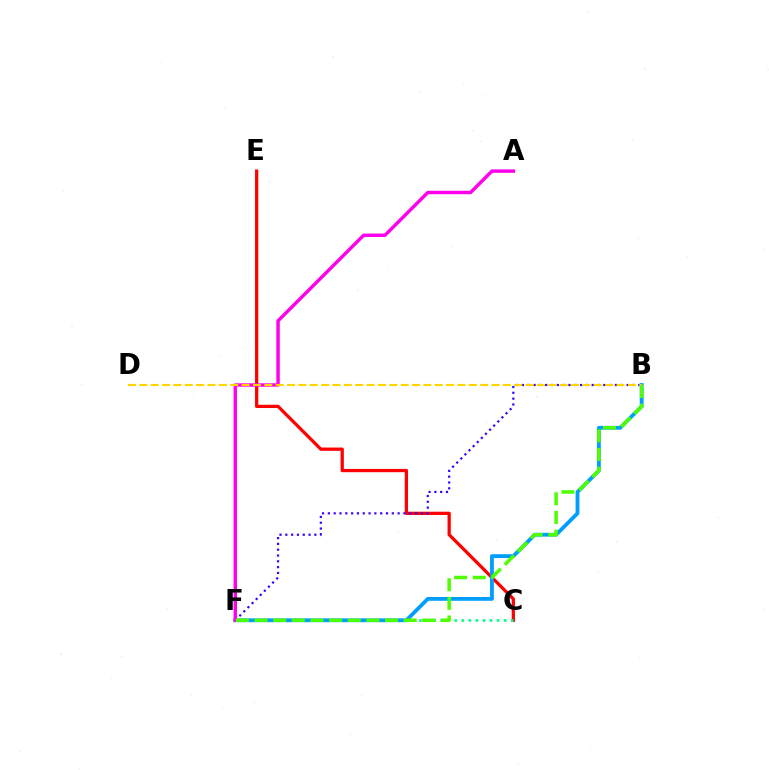{('C', 'E'): [{'color': '#ff0000', 'line_style': 'solid', 'thickness': 2.35}], ('C', 'F'): [{'color': '#00ff86', 'line_style': 'dotted', 'thickness': 1.92}], ('B', 'F'): [{'color': '#009eff', 'line_style': 'solid', 'thickness': 2.74}, {'color': '#3700ff', 'line_style': 'dotted', 'thickness': 1.58}, {'color': '#4fff00', 'line_style': 'dashed', 'thickness': 2.53}], ('A', 'F'): [{'color': '#ff00ed', 'line_style': 'solid', 'thickness': 2.46}], ('B', 'D'): [{'color': '#ffd500', 'line_style': 'dashed', 'thickness': 1.54}]}